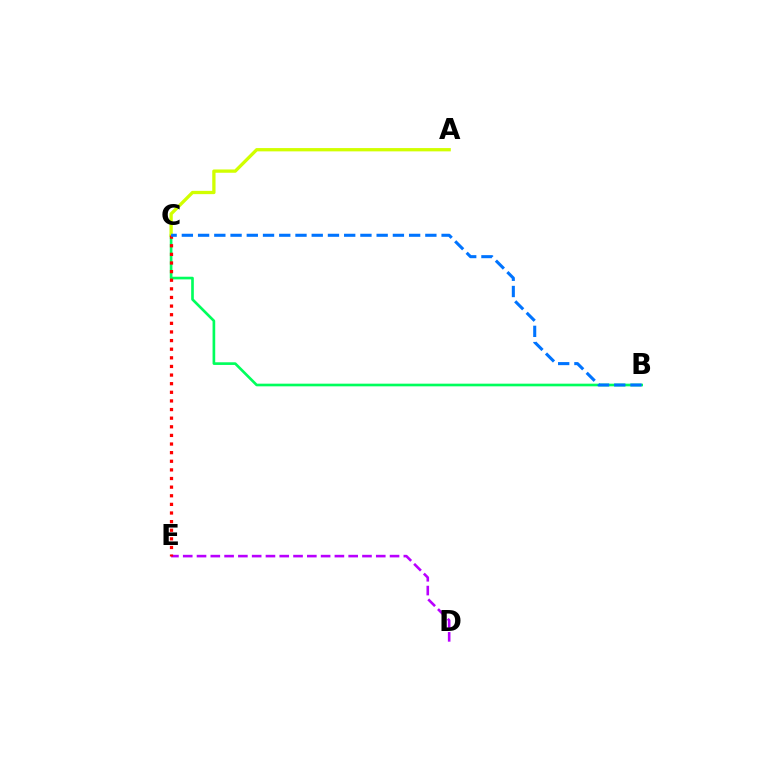{('B', 'C'): [{'color': '#00ff5c', 'line_style': 'solid', 'thickness': 1.91}, {'color': '#0074ff', 'line_style': 'dashed', 'thickness': 2.21}], ('D', 'E'): [{'color': '#b900ff', 'line_style': 'dashed', 'thickness': 1.87}], ('A', 'C'): [{'color': '#d1ff00', 'line_style': 'solid', 'thickness': 2.37}], ('C', 'E'): [{'color': '#ff0000', 'line_style': 'dotted', 'thickness': 2.34}]}